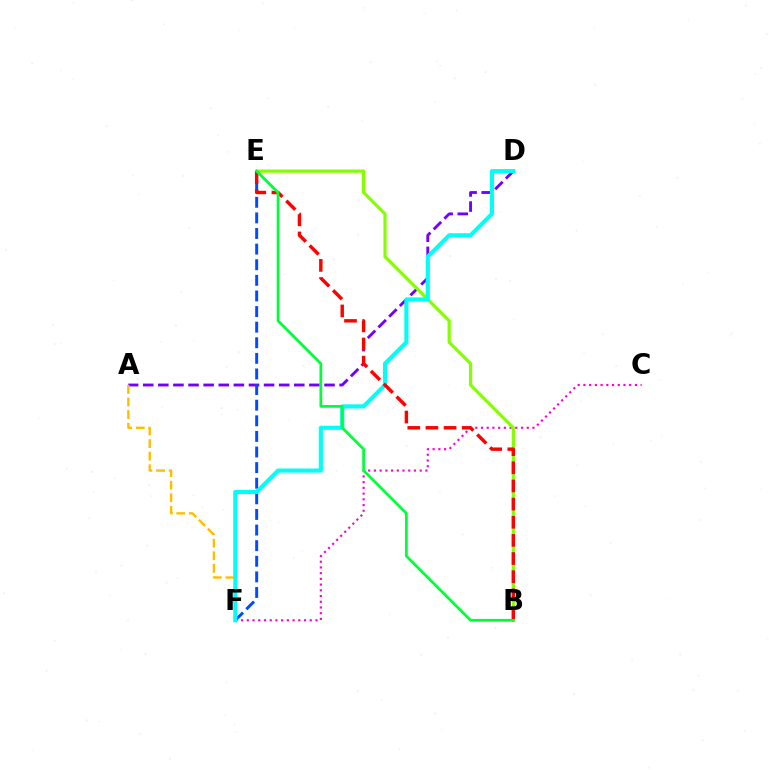{('C', 'F'): [{'color': '#ff00cf', 'line_style': 'dotted', 'thickness': 1.55}], ('A', 'D'): [{'color': '#7200ff', 'line_style': 'dashed', 'thickness': 2.05}], ('E', 'F'): [{'color': '#004bff', 'line_style': 'dashed', 'thickness': 2.12}], ('B', 'E'): [{'color': '#84ff00', 'line_style': 'solid', 'thickness': 2.3}, {'color': '#ff0000', 'line_style': 'dashed', 'thickness': 2.47}, {'color': '#00ff39', 'line_style': 'solid', 'thickness': 1.97}], ('A', 'F'): [{'color': '#ffbd00', 'line_style': 'dashed', 'thickness': 1.71}], ('D', 'F'): [{'color': '#00fff6', 'line_style': 'solid', 'thickness': 2.95}]}